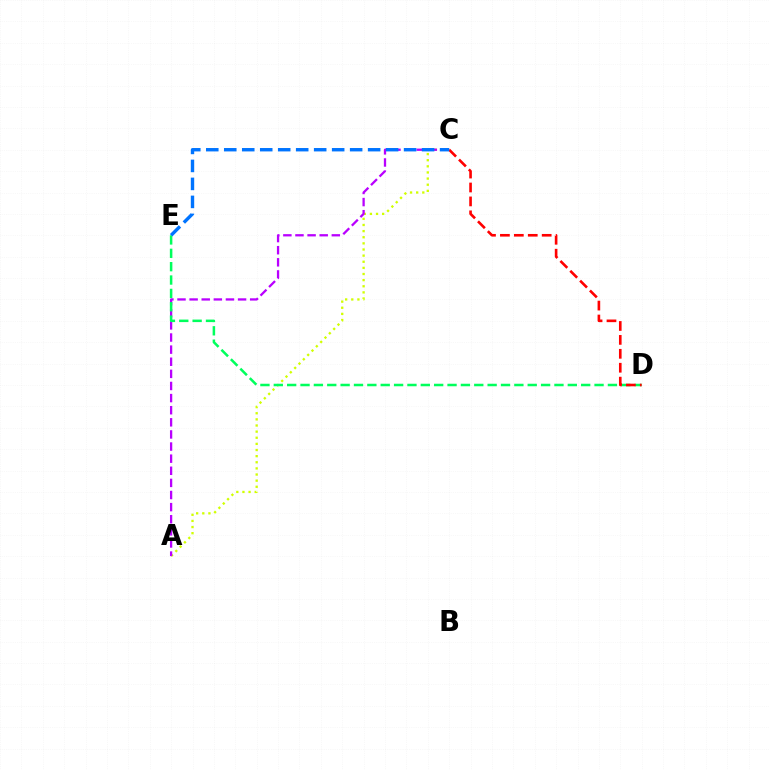{('A', 'C'): [{'color': '#d1ff00', 'line_style': 'dotted', 'thickness': 1.66}, {'color': '#b900ff', 'line_style': 'dashed', 'thickness': 1.65}], ('D', 'E'): [{'color': '#00ff5c', 'line_style': 'dashed', 'thickness': 1.82}], ('C', 'D'): [{'color': '#ff0000', 'line_style': 'dashed', 'thickness': 1.89}], ('C', 'E'): [{'color': '#0074ff', 'line_style': 'dashed', 'thickness': 2.44}]}